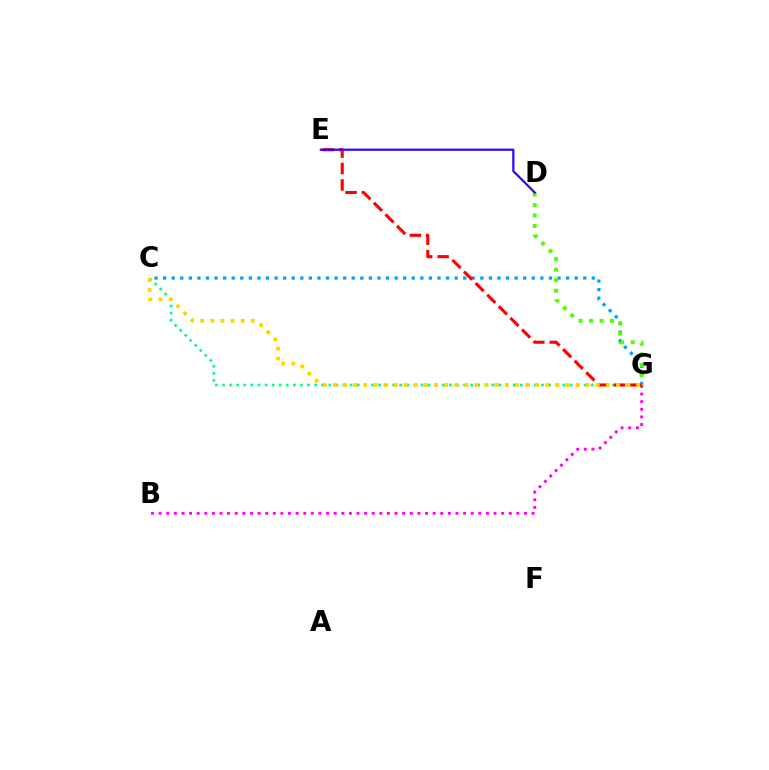{('C', 'G'): [{'color': '#009eff', 'line_style': 'dotted', 'thickness': 2.33}, {'color': '#00ff86', 'line_style': 'dotted', 'thickness': 1.93}, {'color': '#ffd500', 'line_style': 'dotted', 'thickness': 2.75}], ('D', 'G'): [{'color': '#4fff00', 'line_style': 'dotted', 'thickness': 2.86}], ('B', 'G'): [{'color': '#ff00ed', 'line_style': 'dotted', 'thickness': 2.07}], ('E', 'G'): [{'color': '#ff0000', 'line_style': 'dashed', 'thickness': 2.23}], ('D', 'E'): [{'color': '#3700ff', 'line_style': 'solid', 'thickness': 1.59}]}